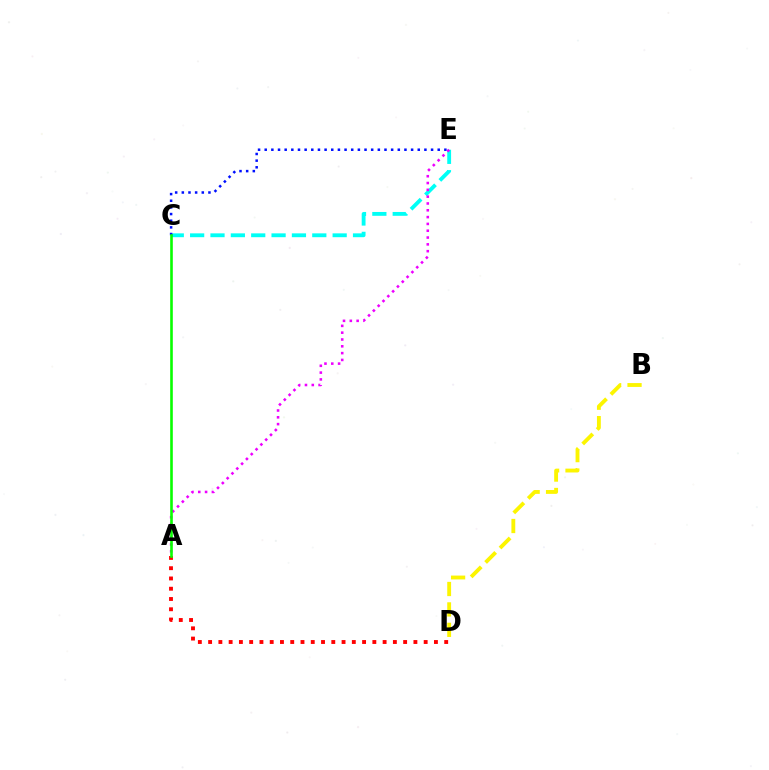{('C', 'E'): [{'color': '#00fff6', 'line_style': 'dashed', 'thickness': 2.77}, {'color': '#0010ff', 'line_style': 'dotted', 'thickness': 1.81}], ('A', 'D'): [{'color': '#ff0000', 'line_style': 'dotted', 'thickness': 2.79}], ('B', 'D'): [{'color': '#fcf500', 'line_style': 'dashed', 'thickness': 2.77}], ('A', 'E'): [{'color': '#ee00ff', 'line_style': 'dotted', 'thickness': 1.85}], ('A', 'C'): [{'color': '#08ff00', 'line_style': 'solid', 'thickness': 1.88}]}